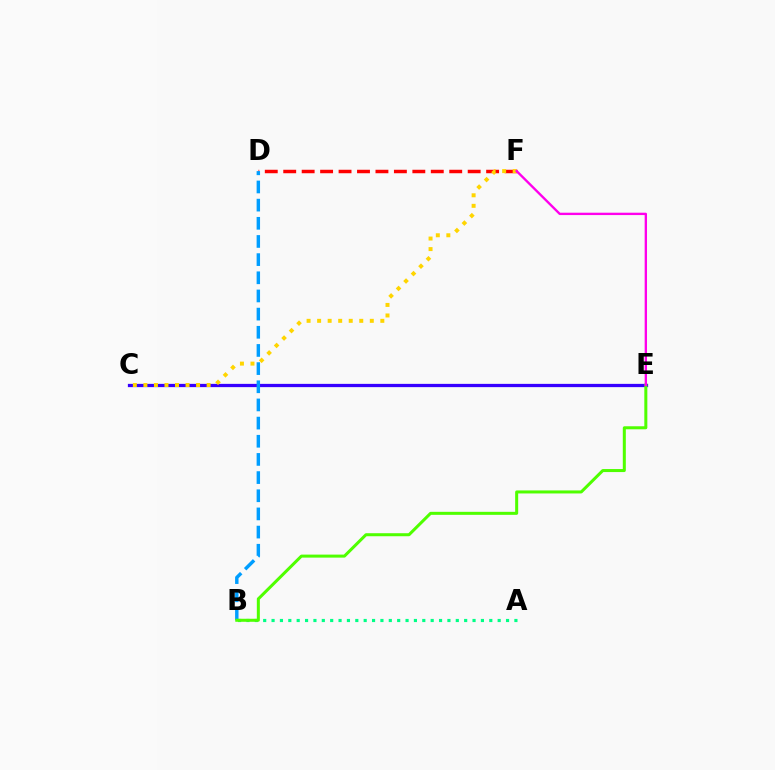{('C', 'E'): [{'color': '#3700ff', 'line_style': 'solid', 'thickness': 2.35}], ('D', 'F'): [{'color': '#ff0000', 'line_style': 'dashed', 'thickness': 2.51}], ('A', 'B'): [{'color': '#00ff86', 'line_style': 'dotted', 'thickness': 2.28}], ('B', 'D'): [{'color': '#009eff', 'line_style': 'dashed', 'thickness': 2.47}], ('B', 'E'): [{'color': '#4fff00', 'line_style': 'solid', 'thickness': 2.17}], ('C', 'F'): [{'color': '#ffd500', 'line_style': 'dotted', 'thickness': 2.86}], ('E', 'F'): [{'color': '#ff00ed', 'line_style': 'solid', 'thickness': 1.69}]}